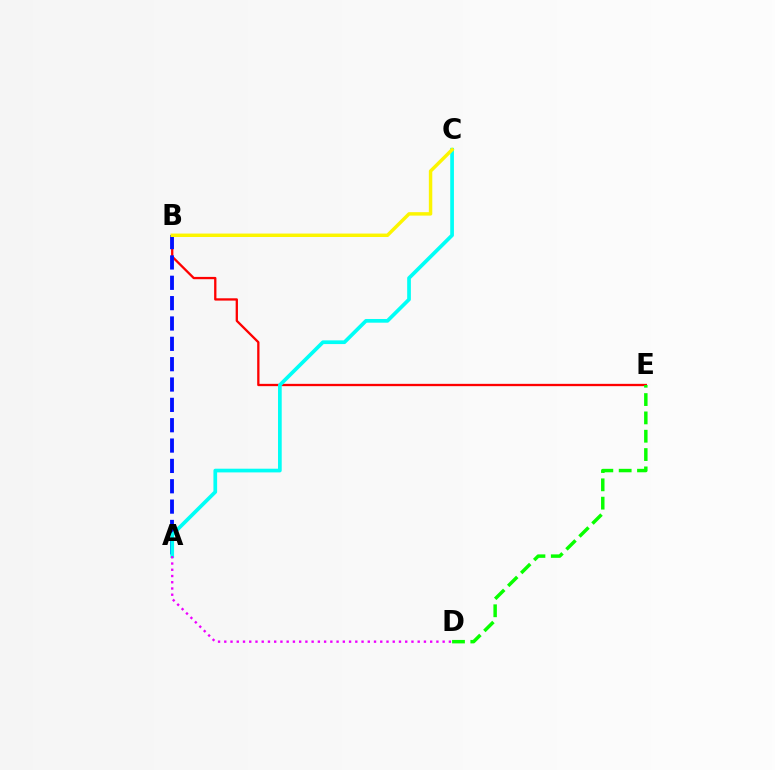{('B', 'E'): [{'color': '#ff0000', 'line_style': 'solid', 'thickness': 1.66}], ('A', 'B'): [{'color': '#0010ff', 'line_style': 'dashed', 'thickness': 2.76}], ('D', 'E'): [{'color': '#08ff00', 'line_style': 'dashed', 'thickness': 2.49}], ('A', 'C'): [{'color': '#00fff6', 'line_style': 'solid', 'thickness': 2.66}], ('A', 'D'): [{'color': '#ee00ff', 'line_style': 'dotted', 'thickness': 1.7}], ('B', 'C'): [{'color': '#fcf500', 'line_style': 'solid', 'thickness': 2.48}]}